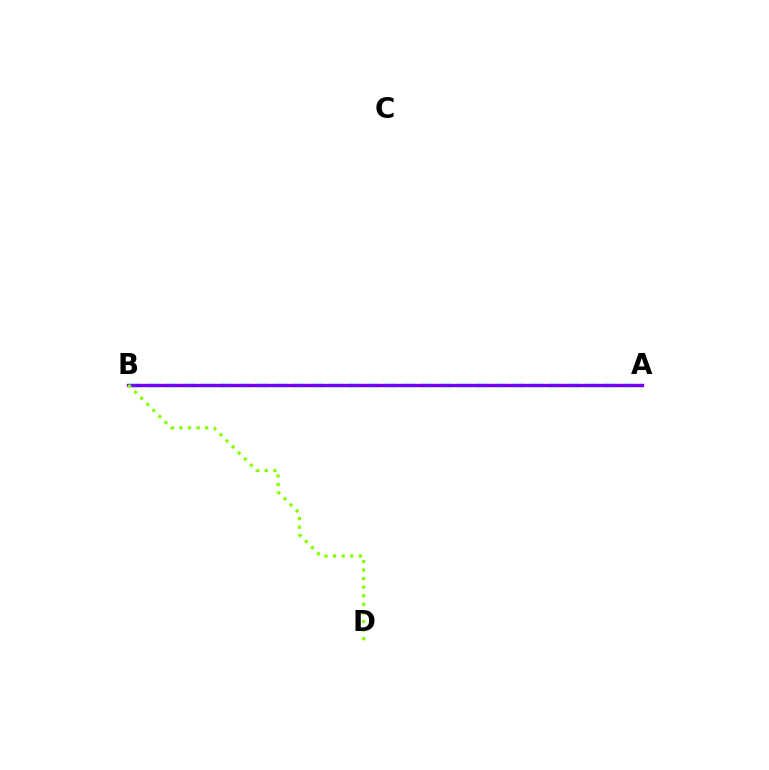{('A', 'B'): [{'color': '#00fff6', 'line_style': 'dashed', 'thickness': 2.48}, {'color': '#ff0000', 'line_style': 'solid', 'thickness': 1.93}, {'color': '#7200ff', 'line_style': 'solid', 'thickness': 2.42}], ('B', 'D'): [{'color': '#84ff00', 'line_style': 'dotted', 'thickness': 2.33}]}